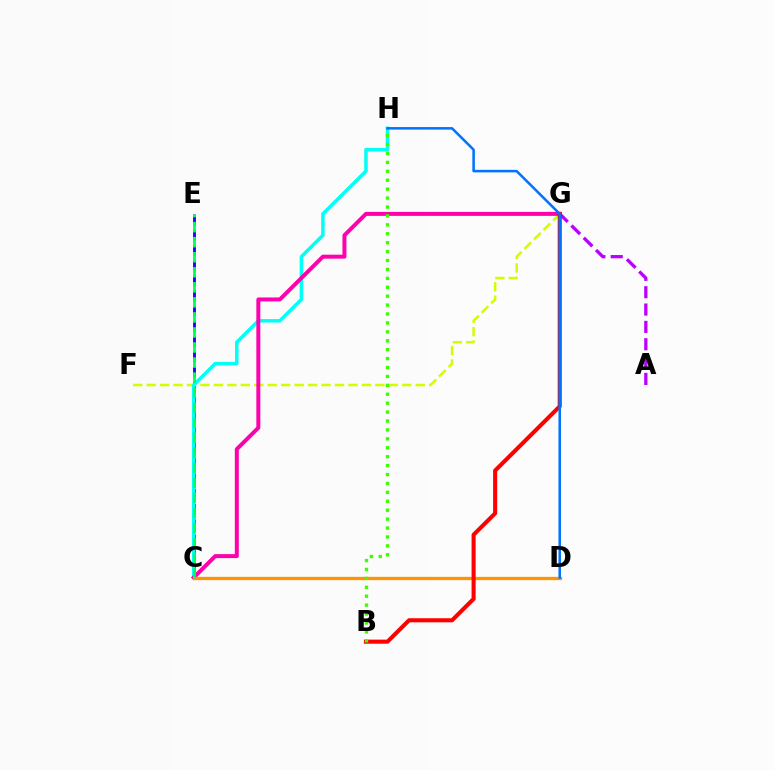{('C', 'E'): [{'color': '#2500ff', 'line_style': 'dashed', 'thickness': 2.07}, {'color': '#00ff5c', 'line_style': 'dashed', 'thickness': 2.04}], ('F', 'G'): [{'color': '#d1ff00', 'line_style': 'dashed', 'thickness': 1.83}], ('C', 'H'): [{'color': '#00fff6', 'line_style': 'solid', 'thickness': 2.51}], ('C', 'G'): [{'color': '#ff00ac', 'line_style': 'solid', 'thickness': 2.86}], ('A', 'G'): [{'color': '#b900ff', 'line_style': 'dashed', 'thickness': 2.36}], ('C', 'D'): [{'color': '#ff9400', 'line_style': 'solid', 'thickness': 2.38}], ('B', 'G'): [{'color': '#ff0000', 'line_style': 'solid', 'thickness': 2.94}], ('B', 'H'): [{'color': '#3dff00', 'line_style': 'dotted', 'thickness': 2.42}], ('D', 'H'): [{'color': '#0074ff', 'line_style': 'solid', 'thickness': 1.82}]}